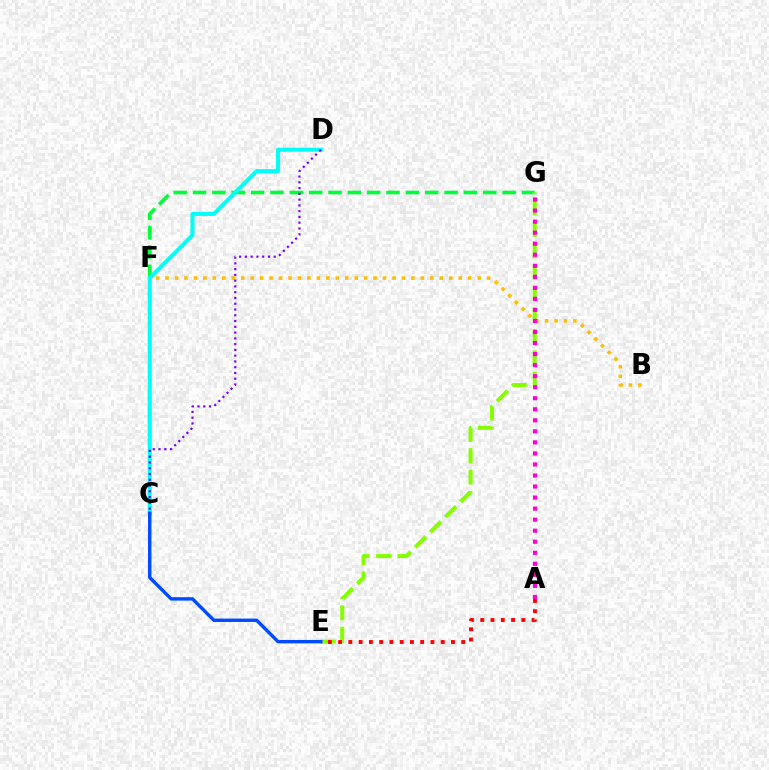{('F', 'G'): [{'color': '#00ff39', 'line_style': 'dashed', 'thickness': 2.63}], ('E', 'G'): [{'color': '#84ff00', 'line_style': 'dashed', 'thickness': 2.91}], ('B', 'F'): [{'color': '#ffbd00', 'line_style': 'dotted', 'thickness': 2.57}], ('C', 'D'): [{'color': '#00fff6', 'line_style': 'solid', 'thickness': 2.92}, {'color': '#7200ff', 'line_style': 'dotted', 'thickness': 1.57}], ('C', 'E'): [{'color': '#004bff', 'line_style': 'solid', 'thickness': 2.46}], ('A', 'E'): [{'color': '#ff0000', 'line_style': 'dotted', 'thickness': 2.79}], ('A', 'G'): [{'color': '#ff00cf', 'line_style': 'dotted', 'thickness': 3.0}]}